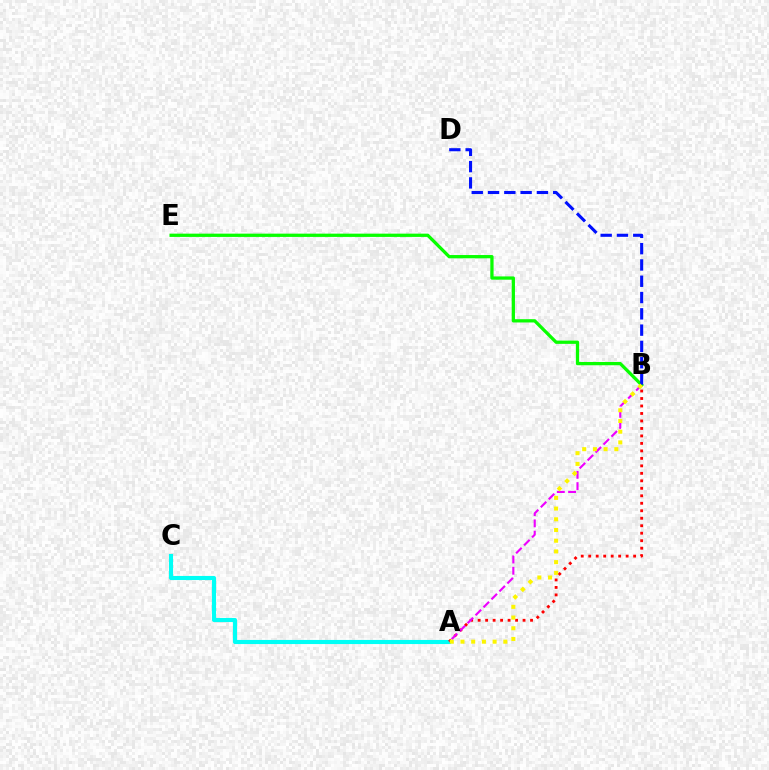{('A', 'C'): [{'color': '#00fff6', 'line_style': 'solid', 'thickness': 2.96}], ('A', 'B'): [{'color': '#ff0000', 'line_style': 'dotted', 'thickness': 2.03}, {'color': '#ee00ff', 'line_style': 'dashed', 'thickness': 1.53}, {'color': '#fcf500', 'line_style': 'dotted', 'thickness': 2.91}], ('B', 'E'): [{'color': '#08ff00', 'line_style': 'solid', 'thickness': 2.35}], ('B', 'D'): [{'color': '#0010ff', 'line_style': 'dashed', 'thickness': 2.21}]}